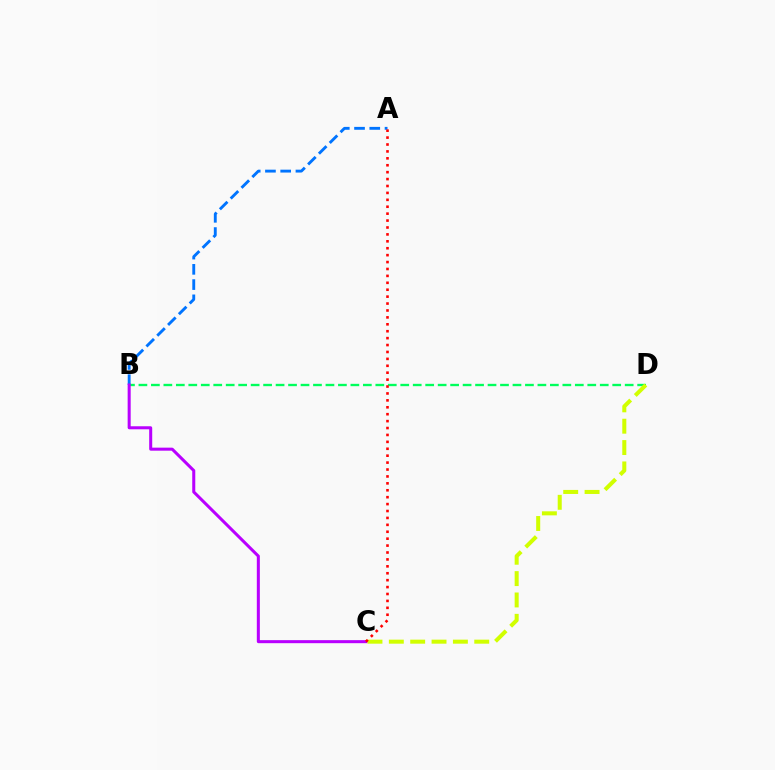{('A', 'B'): [{'color': '#0074ff', 'line_style': 'dashed', 'thickness': 2.07}], ('B', 'D'): [{'color': '#00ff5c', 'line_style': 'dashed', 'thickness': 1.69}], ('B', 'C'): [{'color': '#b900ff', 'line_style': 'solid', 'thickness': 2.18}], ('C', 'D'): [{'color': '#d1ff00', 'line_style': 'dashed', 'thickness': 2.9}], ('A', 'C'): [{'color': '#ff0000', 'line_style': 'dotted', 'thickness': 1.88}]}